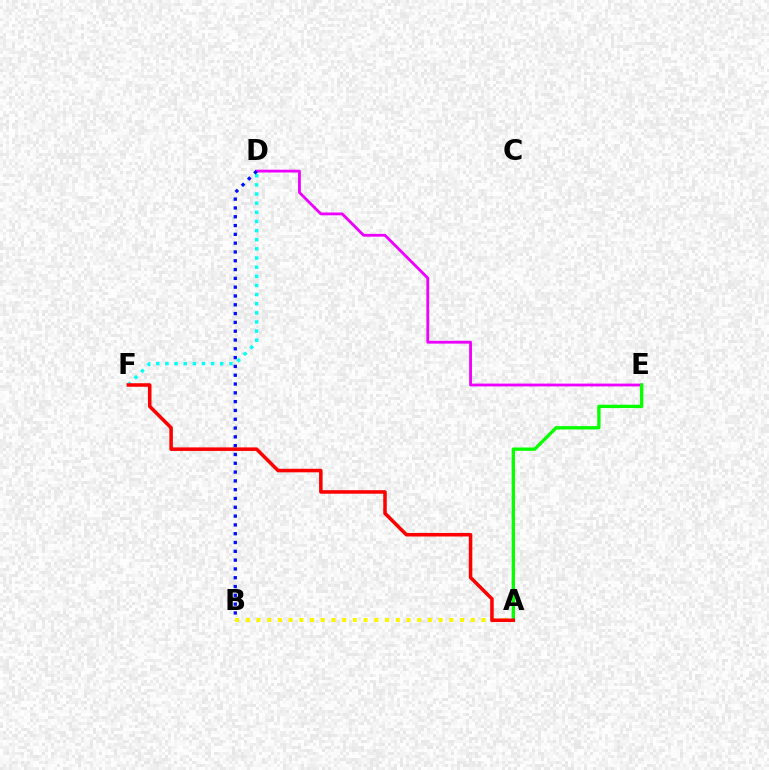{('D', 'E'): [{'color': '#ee00ff', 'line_style': 'solid', 'thickness': 2.02}], ('A', 'E'): [{'color': '#08ff00', 'line_style': 'solid', 'thickness': 2.4}], ('D', 'F'): [{'color': '#00fff6', 'line_style': 'dotted', 'thickness': 2.48}], ('B', 'D'): [{'color': '#0010ff', 'line_style': 'dotted', 'thickness': 2.39}], ('A', 'B'): [{'color': '#fcf500', 'line_style': 'dotted', 'thickness': 2.91}], ('A', 'F'): [{'color': '#ff0000', 'line_style': 'solid', 'thickness': 2.55}]}